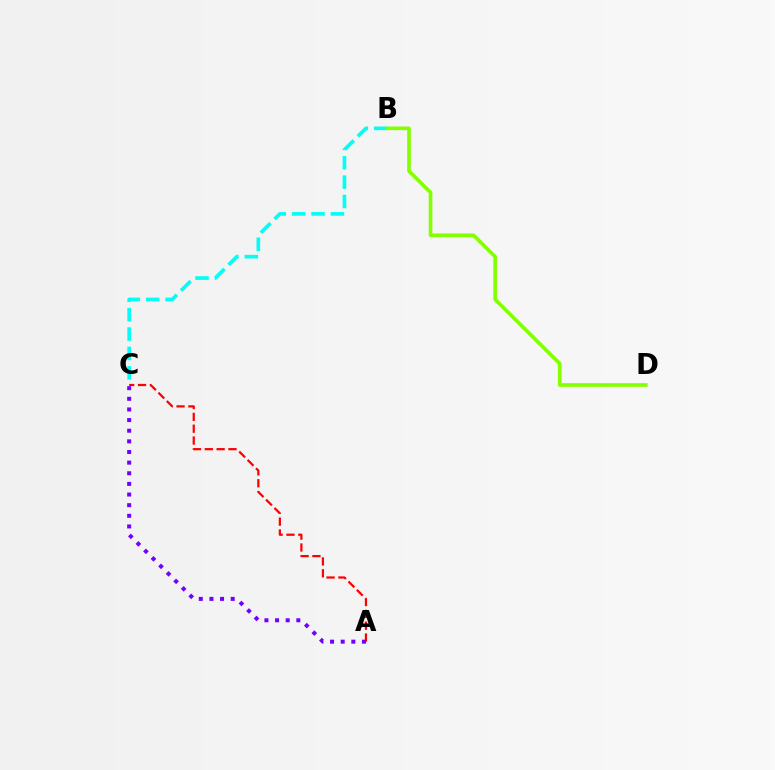{('A', 'C'): [{'color': '#ff0000', 'line_style': 'dashed', 'thickness': 1.61}, {'color': '#7200ff', 'line_style': 'dotted', 'thickness': 2.89}], ('B', 'C'): [{'color': '#00fff6', 'line_style': 'dashed', 'thickness': 2.63}], ('B', 'D'): [{'color': '#84ff00', 'line_style': 'solid', 'thickness': 2.62}]}